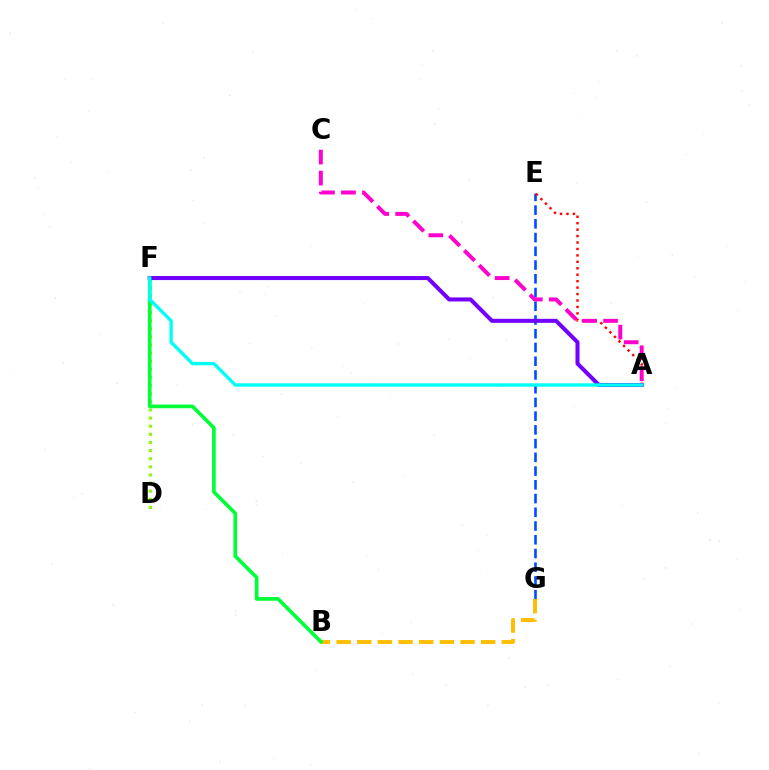{('E', 'G'): [{'color': '#004bff', 'line_style': 'dashed', 'thickness': 1.87}], ('D', 'F'): [{'color': '#84ff00', 'line_style': 'dotted', 'thickness': 2.21}], ('A', 'E'): [{'color': '#ff0000', 'line_style': 'dotted', 'thickness': 1.75}], ('B', 'G'): [{'color': '#ffbd00', 'line_style': 'dashed', 'thickness': 2.81}], ('B', 'F'): [{'color': '#00ff39', 'line_style': 'solid', 'thickness': 2.64}], ('A', 'F'): [{'color': '#7200ff', 'line_style': 'solid', 'thickness': 2.91}, {'color': '#00fff6', 'line_style': 'solid', 'thickness': 2.42}], ('A', 'C'): [{'color': '#ff00cf', 'line_style': 'dashed', 'thickness': 2.86}]}